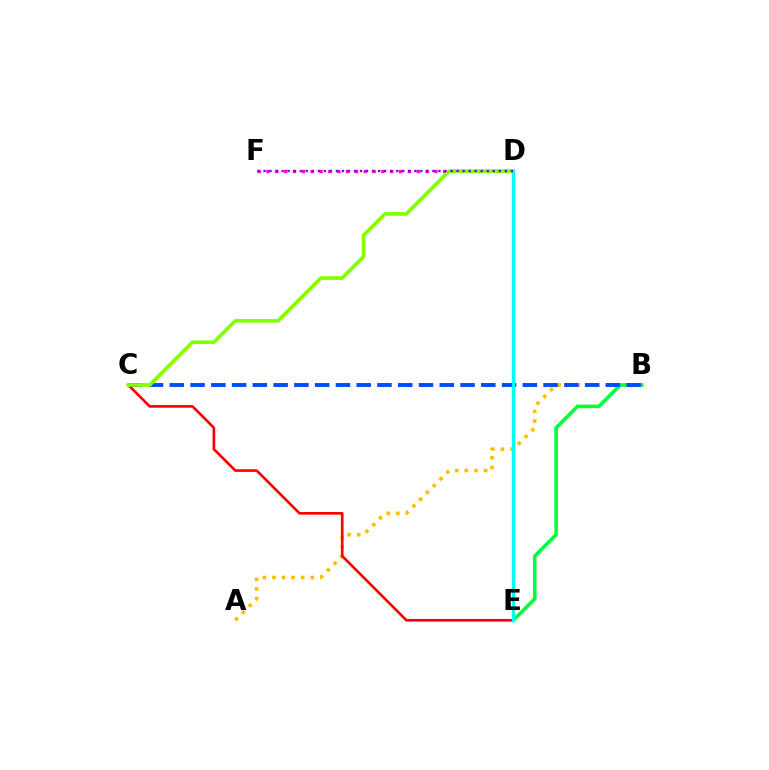{('D', 'F'): [{'color': '#ff00cf', 'line_style': 'dotted', 'thickness': 2.4}, {'color': '#7200ff', 'line_style': 'dotted', 'thickness': 1.64}], ('A', 'B'): [{'color': '#ffbd00', 'line_style': 'dotted', 'thickness': 2.6}], ('B', 'E'): [{'color': '#00ff39', 'line_style': 'solid', 'thickness': 2.59}], ('C', 'E'): [{'color': '#ff0000', 'line_style': 'solid', 'thickness': 1.91}], ('B', 'C'): [{'color': '#004bff', 'line_style': 'dashed', 'thickness': 2.82}], ('C', 'D'): [{'color': '#84ff00', 'line_style': 'solid', 'thickness': 2.65}], ('D', 'E'): [{'color': '#00fff6', 'line_style': 'solid', 'thickness': 2.43}]}